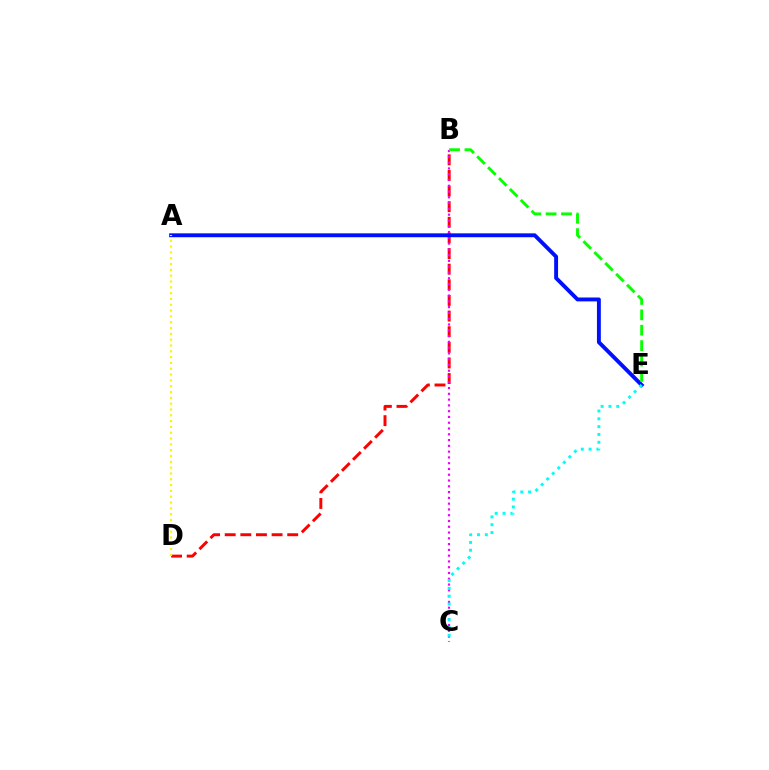{('B', 'D'): [{'color': '#ff0000', 'line_style': 'dashed', 'thickness': 2.12}], ('B', 'C'): [{'color': '#ee00ff', 'line_style': 'dotted', 'thickness': 1.57}], ('A', 'E'): [{'color': '#0010ff', 'line_style': 'solid', 'thickness': 2.8}], ('A', 'D'): [{'color': '#fcf500', 'line_style': 'dotted', 'thickness': 1.58}], ('B', 'E'): [{'color': '#08ff00', 'line_style': 'dashed', 'thickness': 2.09}], ('C', 'E'): [{'color': '#00fff6', 'line_style': 'dotted', 'thickness': 2.13}]}